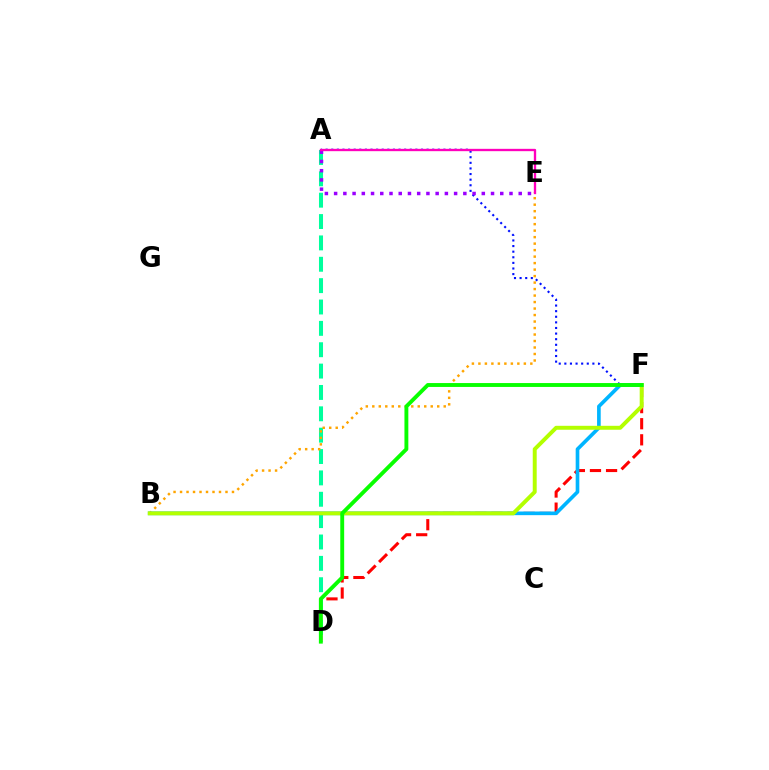{('D', 'F'): [{'color': '#ff0000', 'line_style': 'dashed', 'thickness': 2.19}, {'color': '#08ff00', 'line_style': 'solid', 'thickness': 2.8}], ('A', 'D'): [{'color': '#00ff9d', 'line_style': 'dashed', 'thickness': 2.9}], ('A', 'F'): [{'color': '#0010ff', 'line_style': 'dotted', 'thickness': 1.52}], ('A', 'E'): [{'color': '#9b00ff', 'line_style': 'dotted', 'thickness': 2.51}, {'color': '#ff00bd', 'line_style': 'solid', 'thickness': 1.68}], ('B', 'E'): [{'color': '#ffa500', 'line_style': 'dotted', 'thickness': 1.76}], ('B', 'F'): [{'color': '#00b5ff', 'line_style': 'solid', 'thickness': 2.63}, {'color': '#b3ff00', 'line_style': 'solid', 'thickness': 2.84}]}